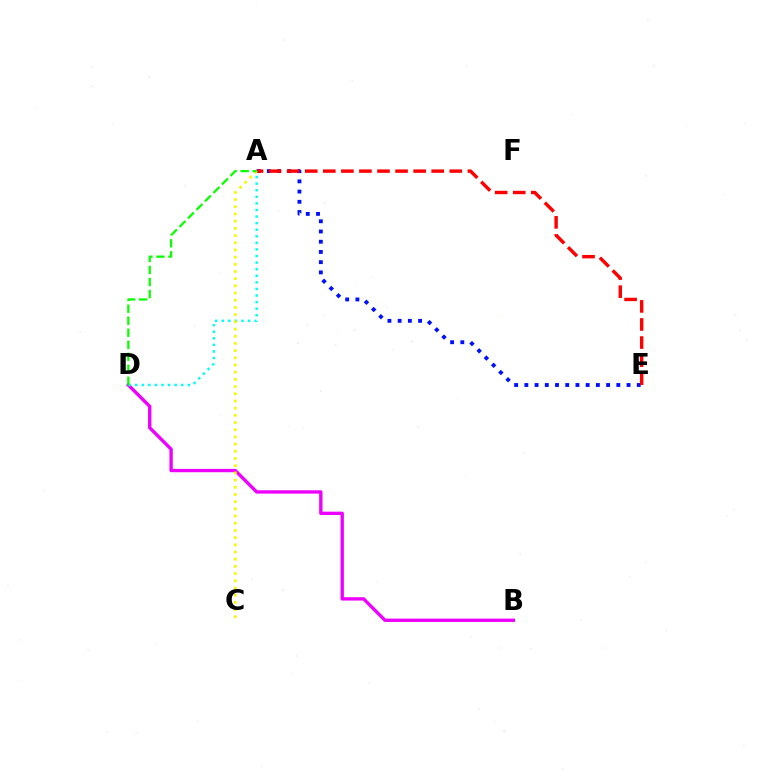{('A', 'E'): [{'color': '#0010ff', 'line_style': 'dotted', 'thickness': 2.78}, {'color': '#ff0000', 'line_style': 'dashed', 'thickness': 2.45}], ('B', 'D'): [{'color': '#ee00ff', 'line_style': 'solid', 'thickness': 2.41}], ('A', 'D'): [{'color': '#00fff6', 'line_style': 'dotted', 'thickness': 1.79}, {'color': '#08ff00', 'line_style': 'dashed', 'thickness': 1.63}], ('A', 'C'): [{'color': '#fcf500', 'line_style': 'dotted', 'thickness': 1.95}]}